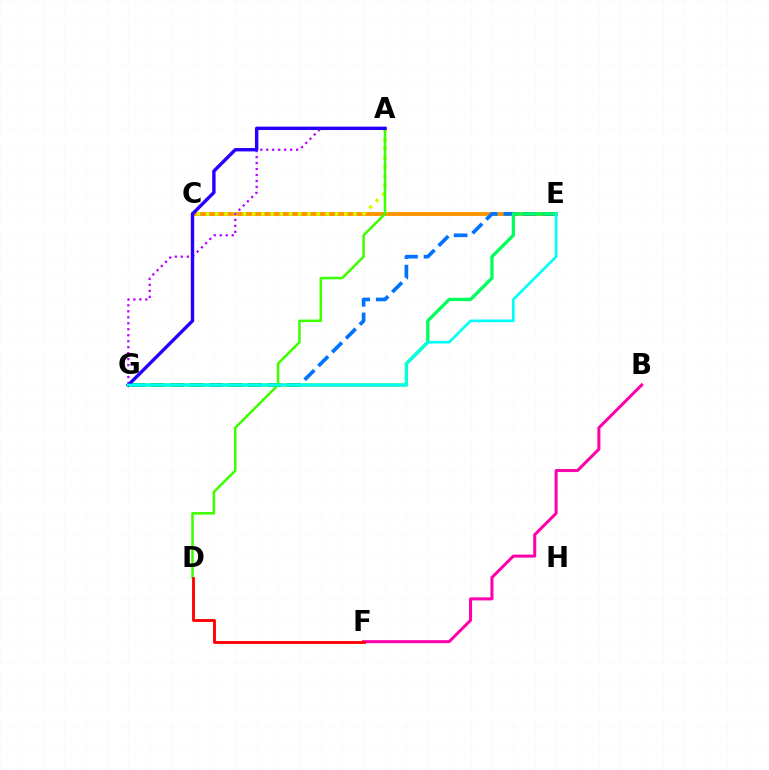{('C', 'E'): [{'color': '#ff9400', 'line_style': 'solid', 'thickness': 2.77}], ('E', 'G'): [{'color': '#0074ff', 'line_style': 'dashed', 'thickness': 2.65}, {'color': '#00ff5c', 'line_style': 'solid', 'thickness': 2.38}, {'color': '#00fff6', 'line_style': 'solid', 'thickness': 1.9}], ('A', 'C'): [{'color': '#d1ff00', 'line_style': 'dotted', 'thickness': 2.5}], ('B', 'F'): [{'color': '#ff00ac', 'line_style': 'solid', 'thickness': 2.17}], ('A', 'G'): [{'color': '#b900ff', 'line_style': 'dotted', 'thickness': 1.62}, {'color': '#2500ff', 'line_style': 'solid', 'thickness': 2.44}], ('A', 'D'): [{'color': '#3dff00', 'line_style': 'solid', 'thickness': 1.82}], ('D', 'F'): [{'color': '#ff0000', 'line_style': 'solid', 'thickness': 2.05}]}